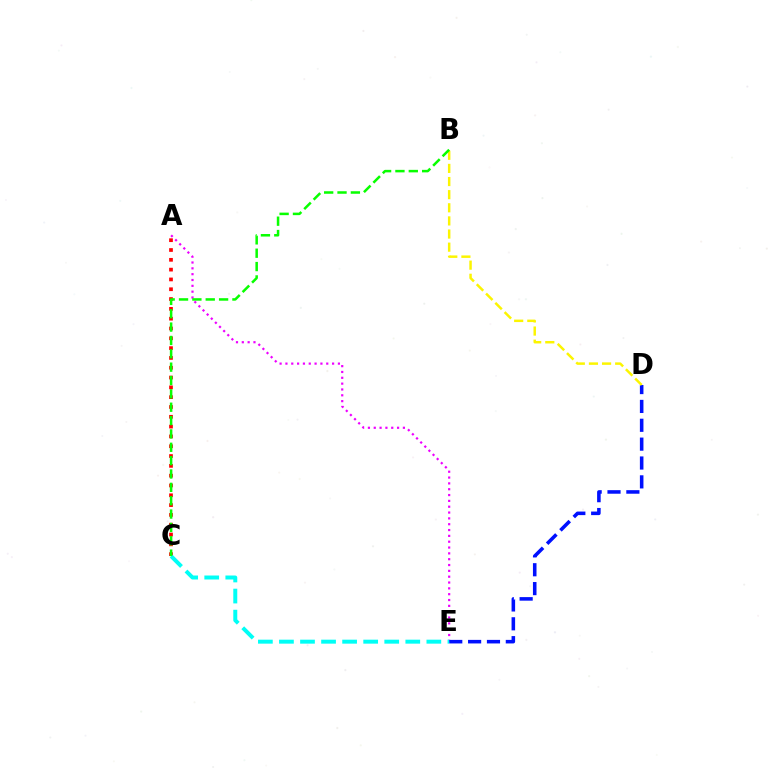{('A', 'E'): [{'color': '#ee00ff', 'line_style': 'dotted', 'thickness': 1.58}], ('D', 'E'): [{'color': '#0010ff', 'line_style': 'dashed', 'thickness': 2.56}], ('A', 'C'): [{'color': '#ff0000', 'line_style': 'dotted', 'thickness': 2.67}], ('B', 'D'): [{'color': '#fcf500', 'line_style': 'dashed', 'thickness': 1.78}], ('C', 'E'): [{'color': '#00fff6', 'line_style': 'dashed', 'thickness': 2.86}], ('B', 'C'): [{'color': '#08ff00', 'line_style': 'dashed', 'thickness': 1.81}]}